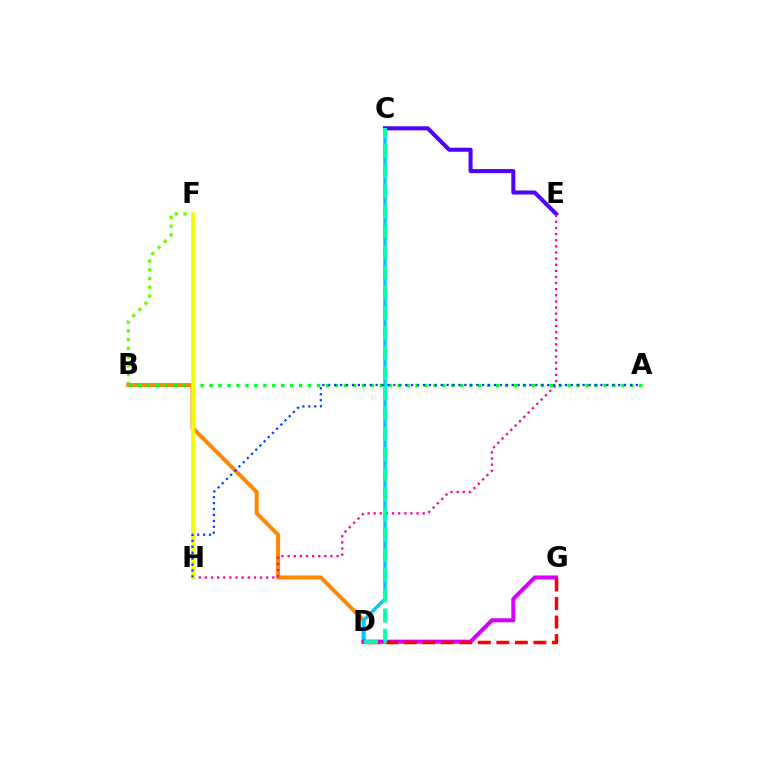{('B', 'F'): [{'color': '#66ff00', 'line_style': 'dotted', 'thickness': 2.38}], ('B', 'D'): [{'color': '#ff8800', 'line_style': 'solid', 'thickness': 2.9}], ('C', 'D'): [{'color': '#00c7ff', 'line_style': 'solid', 'thickness': 2.45}, {'color': '#00ffaf', 'line_style': 'dashed', 'thickness': 2.74}], ('A', 'B'): [{'color': '#00ff27', 'line_style': 'dotted', 'thickness': 2.43}], ('C', 'E'): [{'color': '#4f00ff', 'line_style': 'solid', 'thickness': 2.92}], ('E', 'H'): [{'color': '#ff00a0', 'line_style': 'dotted', 'thickness': 1.66}], ('D', 'G'): [{'color': '#d600ff', 'line_style': 'solid', 'thickness': 2.92}, {'color': '#ff0000', 'line_style': 'dashed', 'thickness': 2.52}], ('F', 'H'): [{'color': '#eeff00', 'line_style': 'solid', 'thickness': 2.66}], ('A', 'H'): [{'color': '#003fff', 'line_style': 'dotted', 'thickness': 1.61}]}